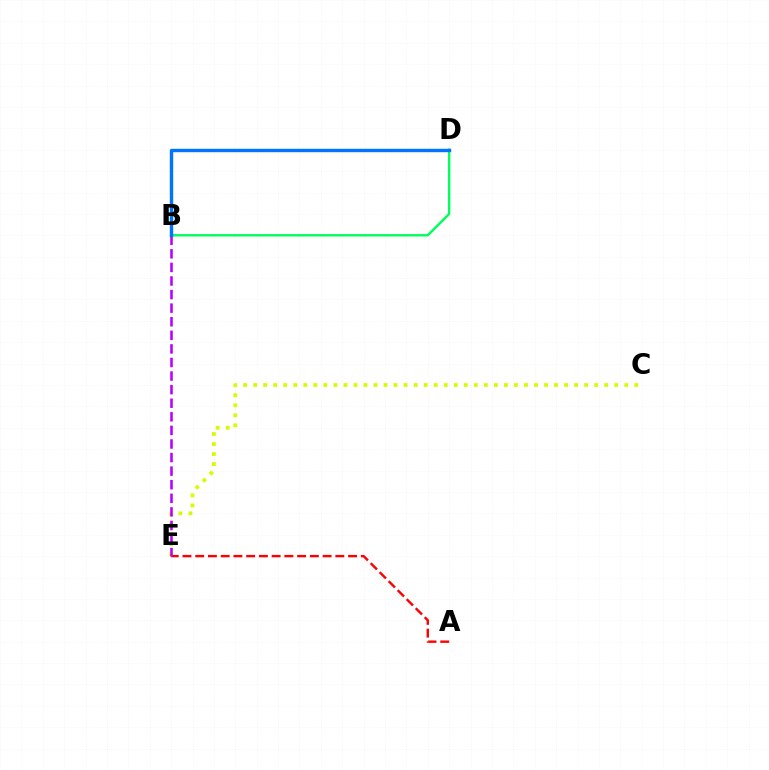{('C', 'E'): [{'color': '#d1ff00', 'line_style': 'dotted', 'thickness': 2.73}], ('B', 'D'): [{'color': '#00ff5c', 'line_style': 'solid', 'thickness': 1.73}, {'color': '#0074ff', 'line_style': 'solid', 'thickness': 2.45}], ('A', 'E'): [{'color': '#ff0000', 'line_style': 'dashed', 'thickness': 1.73}], ('B', 'E'): [{'color': '#b900ff', 'line_style': 'dashed', 'thickness': 1.85}]}